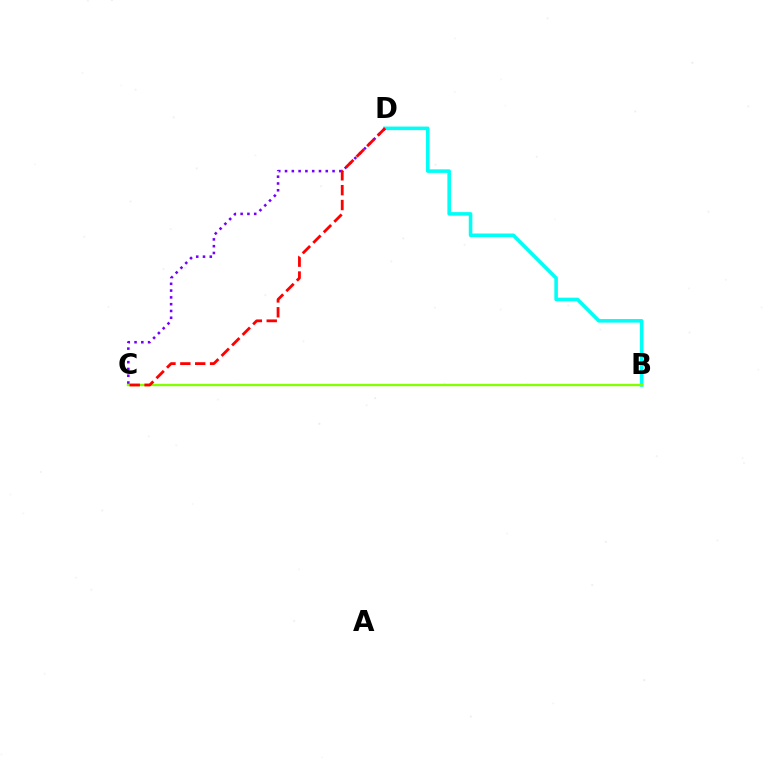{('B', 'D'): [{'color': '#00fff6', 'line_style': 'solid', 'thickness': 2.57}], ('B', 'C'): [{'color': '#84ff00', 'line_style': 'solid', 'thickness': 1.7}], ('C', 'D'): [{'color': '#7200ff', 'line_style': 'dotted', 'thickness': 1.84}, {'color': '#ff0000', 'line_style': 'dashed', 'thickness': 2.02}]}